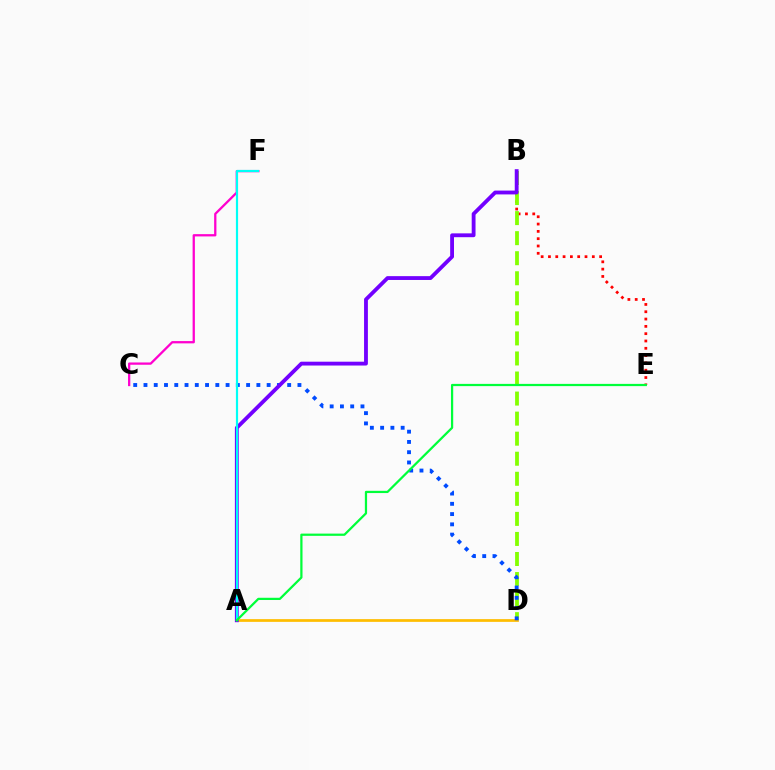{('A', 'D'): [{'color': '#ffbd00', 'line_style': 'solid', 'thickness': 1.97}], ('B', 'E'): [{'color': '#ff0000', 'line_style': 'dotted', 'thickness': 1.99}], ('B', 'D'): [{'color': '#84ff00', 'line_style': 'dashed', 'thickness': 2.72}], ('C', 'D'): [{'color': '#004bff', 'line_style': 'dotted', 'thickness': 2.79}], ('C', 'F'): [{'color': '#ff00cf', 'line_style': 'solid', 'thickness': 1.64}], ('A', 'B'): [{'color': '#7200ff', 'line_style': 'solid', 'thickness': 2.76}], ('A', 'F'): [{'color': '#00fff6', 'line_style': 'solid', 'thickness': 1.57}], ('A', 'E'): [{'color': '#00ff39', 'line_style': 'solid', 'thickness': 1.61}]}